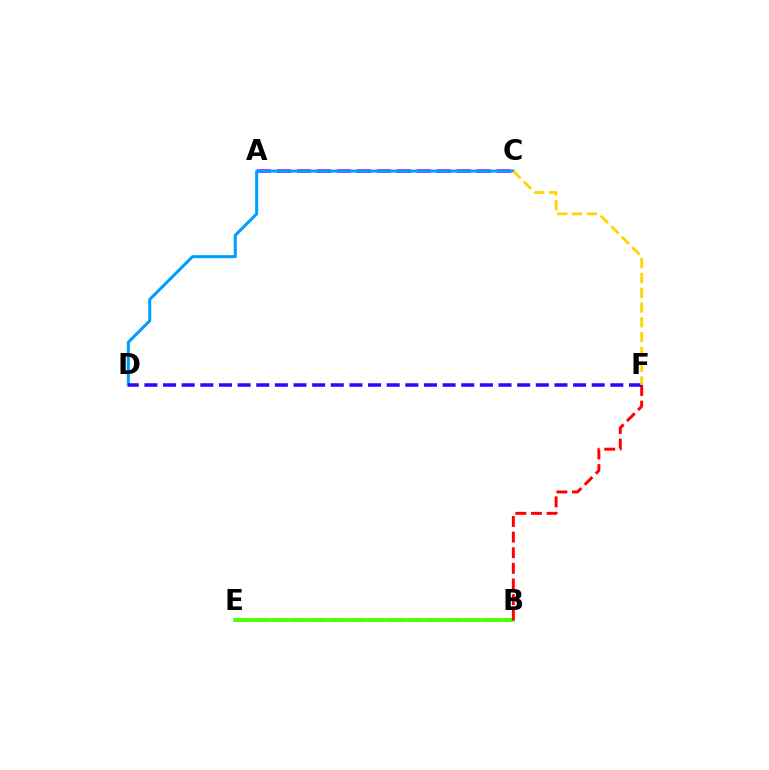{('B', 'E'): [{'color': '#00ff86', 'line_style': 'dashed', 'thickness': 2.61}, {'color': '#4fff00', 'line_style': 'solid', 'thickness': 2.68}], ('B', 'F'): [{'color': '#ff0000', 'line_style': 'dashed', 'thickness': 2.12}], ('A', 'C'): [{'color': '#ff00ed', 'line_style': 'dashed', 'thickness': 2.71}], ('C', 'D'): [{'color': '#009eff', 'line_style': 'solid', 'thickness': 2.18}], ('D', 'F'): [{'color': '#3700ff', 'line_style': 'dashed', 'thickness': 2.53}], ('C', 'F'): [{'color': '#ffd500', 'line_style': 'dashed', 'thickness': 2.01}]}